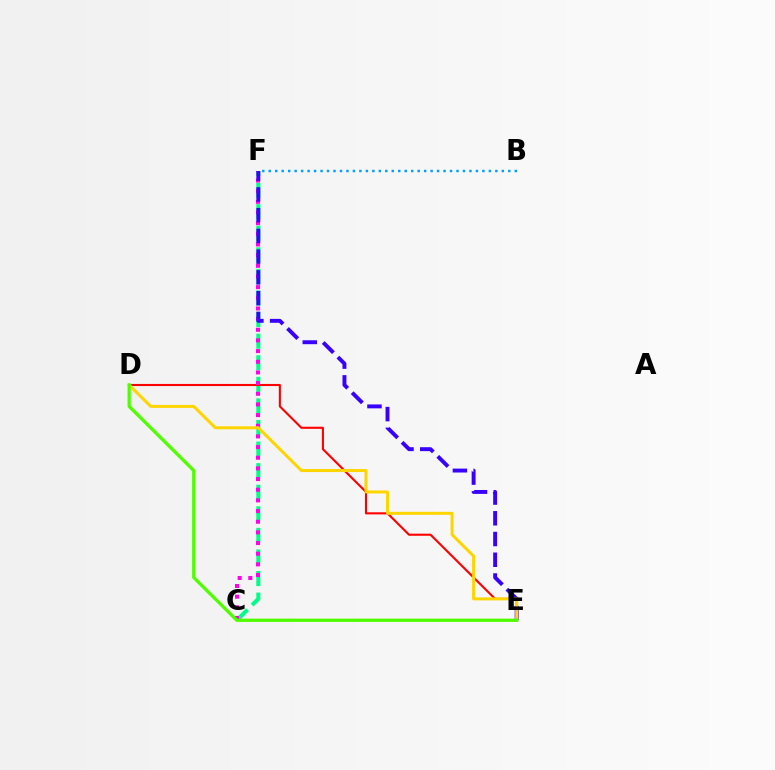{('C', 'F'): [{'color': '#00ff86', 'line_style': 'dashed', 'thickness': 2.93}, {'color': '#ff00ed', 'line_style': 'dotted', 'thickness': 2.9}], ('D', 'E'): [{'color': '#ff0000', 'line_style': 'solid', 'thickness': 1.51}, {'color': '#ffd500', 'line_style': 'solid', 'thickness': 2.17}, {'color': '#4fff00', 'line_style': 'solid', 'thickness': 2.35}], ('E', 'F'): [{'color': '#3700ff', 'line_style': 'dashed', 'thickness': 2.82}], ('B', 'F'): [{'color': '#009eff', 'line_style': 'dotted', 'thickness': 1.76}]}